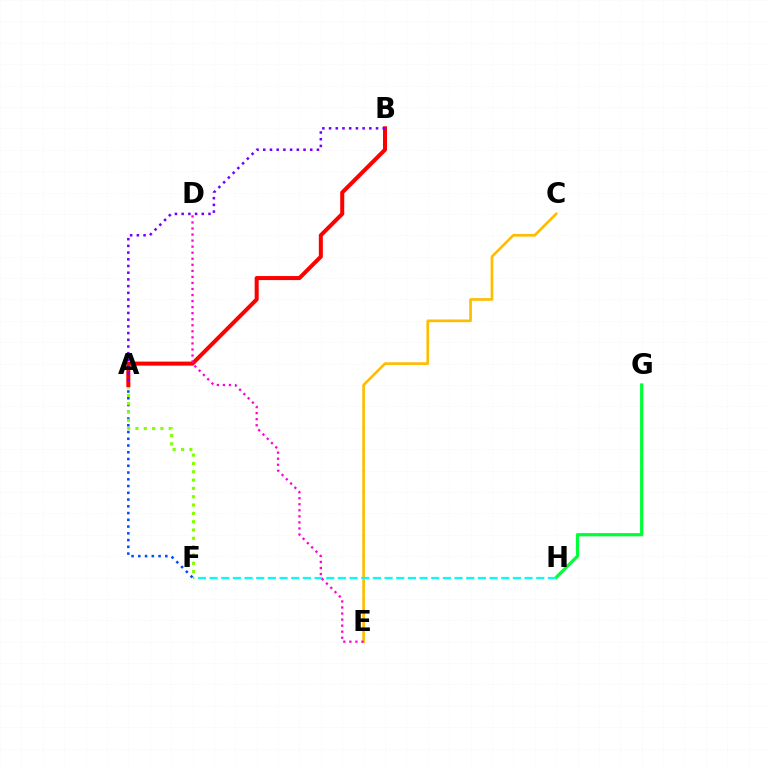{('G', 'H'): [{'color': '#00ff39', 'line_style': 'solid', 'thickness': 2.31}], ('A', 'F'): [{'color': '#004bff', 'line_style': 'dotted', 'thickness': 1.83}, {'color': '#84ff00', 'line_style': 'dotted', 'thickness': 2.26}], ('C', 'E'): [{'color': '#ffbd00', 'line_style': 'solid', 'thickness': 1.93}], ('F', 'H'): [{'color': '#00fff6', 'line_style': 'dashed', 'thickness': 1.59}], ('A', 'B'): [{'color': '#ff0000', 'line_style': 'solid', 'thickness': 2.9}, {'color': '#7200ff', 'line_style': 'dotted', 'thickness': 1.82}], ('D', 'E'): [{'color': '#ff00cf', 'line_style': 'dotted', 'thickness': 1.64}]}